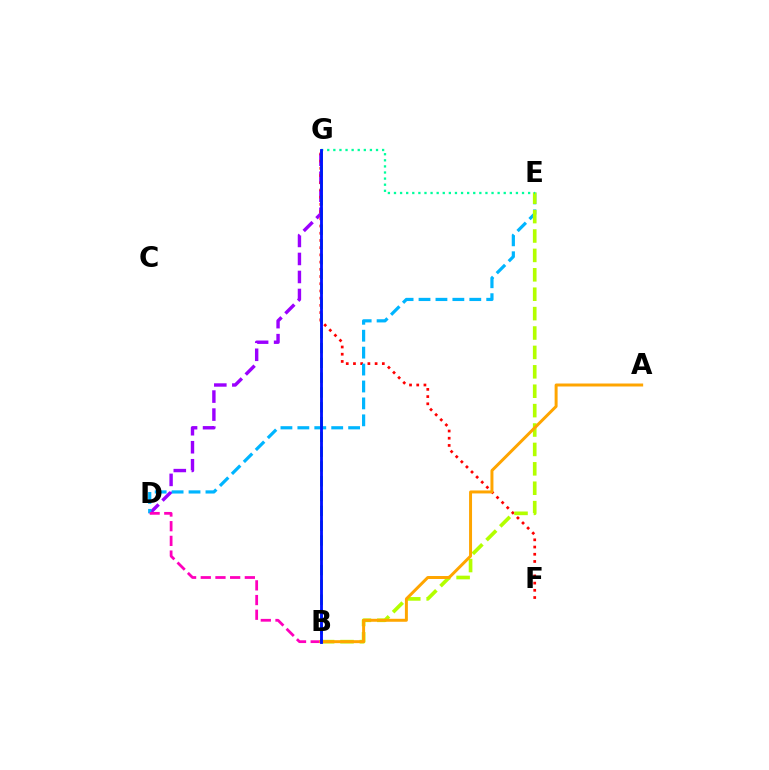{('D', 'G'): [{'color': '#9b00ff', 'line_style': 'dashed', 'thickness': 2.45}], ('F', 'G'): [{'color': '#ff0000', 'line_style': 'dotted', 'thickness': 1.96}], ('D', 'E'): [{'color': '#00b5ff', 'line_style': 'dashed', 'thickness': 2.3}], ('B', 'D'): [{'color': '#ff00bd', 'line_style': 'dashed', 'thickness': 2.0}], ('B', 'E'): [{'color': '#b3ff00', 'line_style': 'dashed', 'thickness': 2.64}], ('B', 'G'): [{'color': '#08ff00', 'line_style': 'dashed', 'thickness': 2.01}, {'color': '#0010ff', 'line_style': 'solid', 'thickness': 2.05}], ('E', 'G'): [{'color': '#00ff9d', 'line_style': 'dotted', 'thickness': 1.66}], ('A', 'B'): [{'color': '#ffa500', 'line_style': 'solid', 'thickness': 2.14}]}